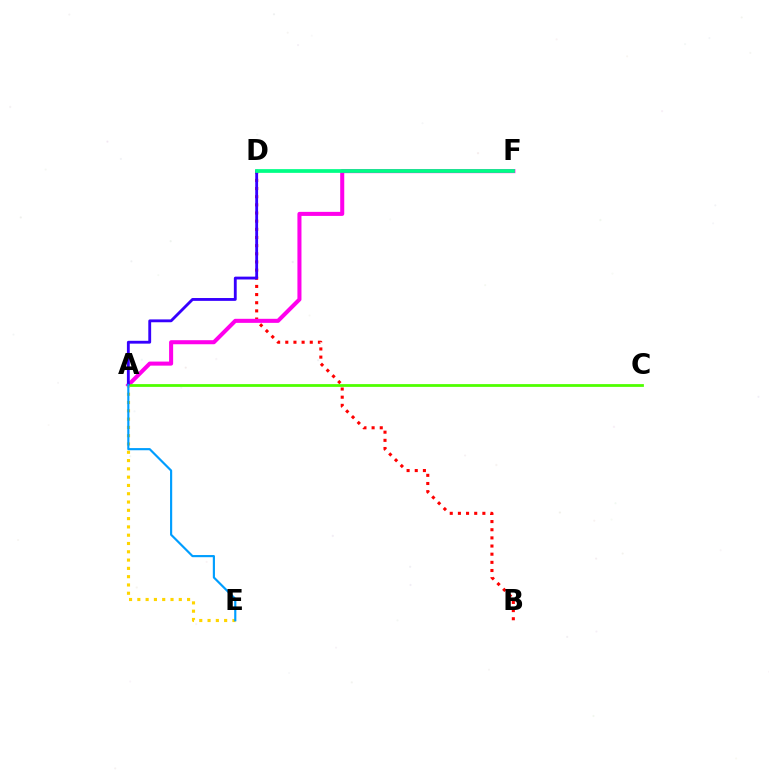{('B', 'D'): [{'color': '#ff0000', 'line_style': 'dotted', 'thickness': 2.22}], ('A', 'F'): [{'color': '#ff00ed', 'line_style': 'solid', 'thickness': 2.92}], ('A', 'C'): [{'color': '#4fff00', 'line_style': 'solid', 'thickness': 2.0}], ('A', 'D'): [{'color': '#3700ff', 'line_style': 'solid', 'thickness': 2.05}], ('A', 'E'): [{'color': '#ffd500', 'line_style': 'dotted', 'thickness': 2.25}, {'color': '#009eff', 'line_style': 'solid', 'thickness': 1.56}], ('D', 'F'): [{'color': '#00ff86', 'line_style': 'solid', 'thickness': 2.69}]}